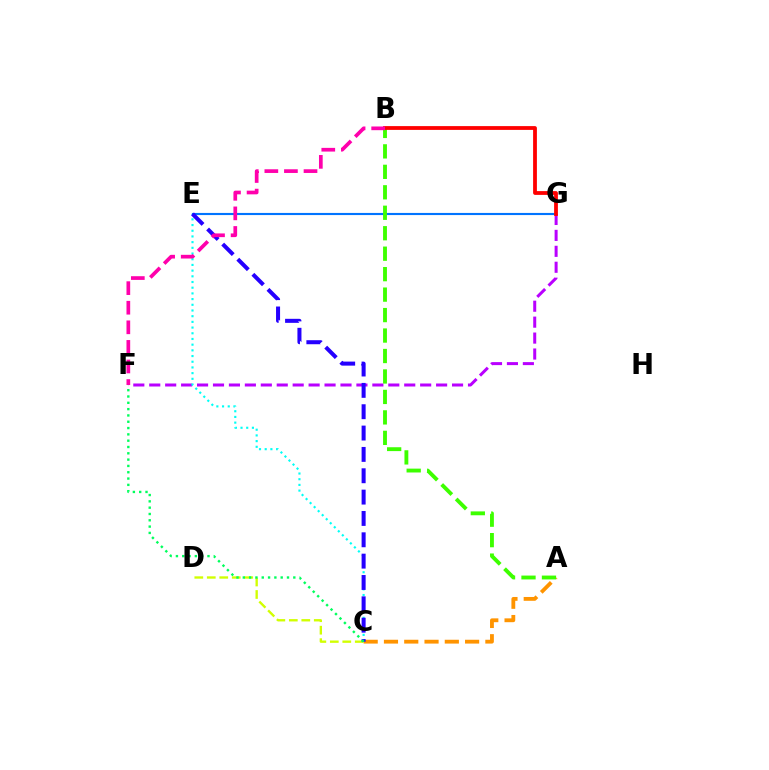{('C', 'D'): [{'color': '#d1ff00', 'line_style': 'dashed', 'thickness': 1.69}], ('F', 'G'): [{'color': '#b900ff', 'line_style': 'dashed', 'thickness': 2.16}], ('A', 'C'): [{'color': '#ff9400', 'line_style': 'dashed', 'thickness': 2.76}], ('C', 'E'): [{'color': '#00fff6', 'line_style': 'dotted', 'thickness': 1.55}, {'color': '#2500ff', 'line_style': 'dashed', 'thickness': 2.9}], ('E', 'G'): [{'color': '#0074ff', 'line_style': 'solid', 'thickness': 1.53}], ('A', 'B'): [{'color': '#3dff00', 'line_style': 'dashed', 'thickness': 2.78}], ('B', 'G'): [{'color': '#ff0000', 'line_style': 'solid', 'thickness': 2.73}], ('C', 'F'): [{'color': '#00ff5c', 'line_style': 'dotted', 'thickness': 1.72}], ('B', 'F'): [{'color': '#ff00ac', 'line_style': 'dashed', 'thickness': 2.66}]}